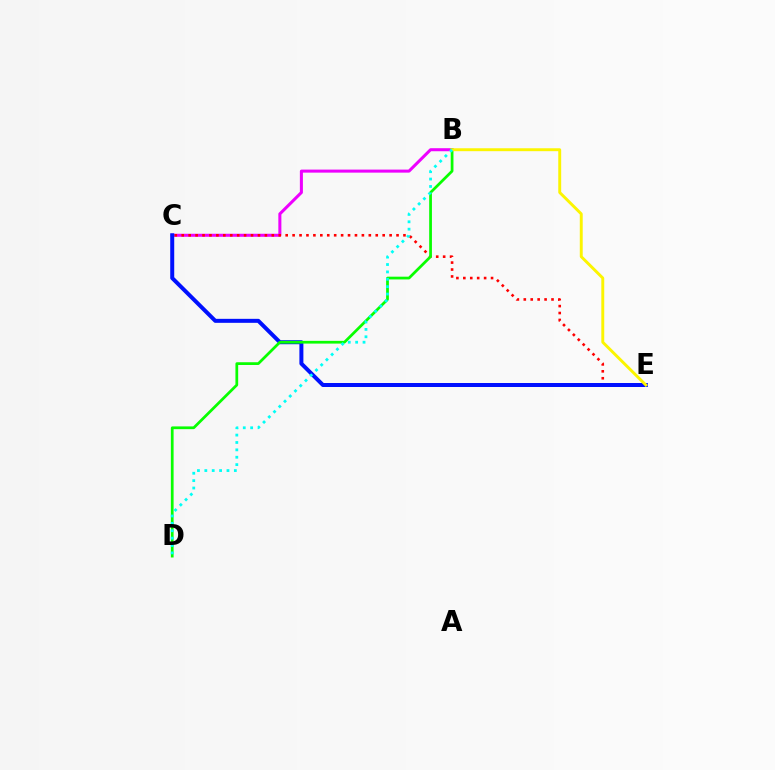{('B', 'C'): [{'color': '#ee00ff', 'line_style': 'solid', 'thickness': 2.18}], ('C', 'E'): [{'color': '#ff0000', 'line_style': 'dotted', 'thickness': 1.88}, {'color': '#0010ff', 'line_style': 'solid', 'thickness': 2.87}], ('B', 'D'): [{'color': '#08ff00', 'line_style': 'solid', 'thickness': 1.98}, {'color': '#00fff6', 'line_style': 'dotted', 'thickness': 2.01}], ('B', 'E'): [{'color': '#fcf500', 'line_style': 'solid', 'thickness': 2.11}]}